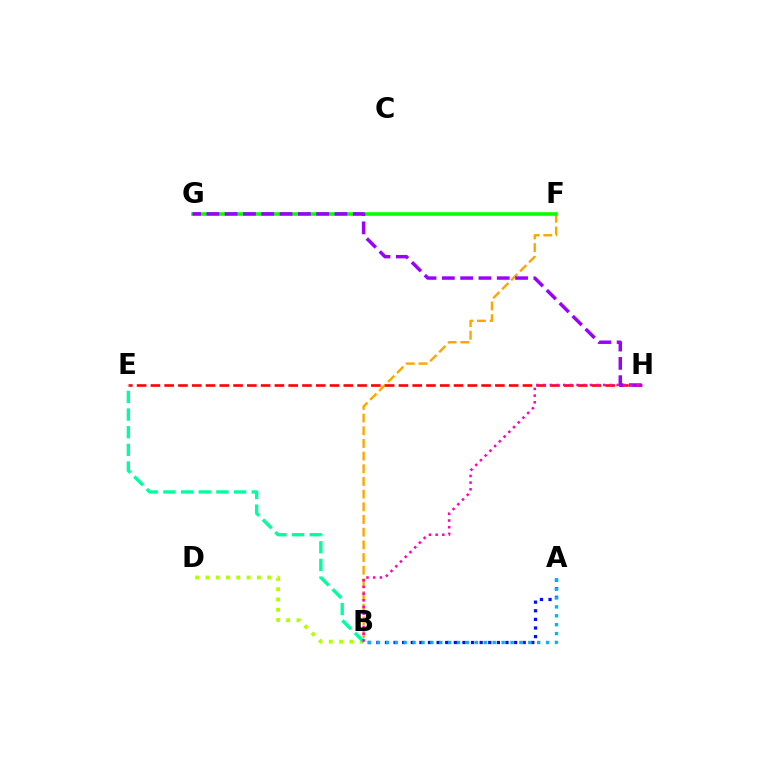{('B', 'F'): [{'color': '#ffa500', 'line_style': 'dashed', 'thickness': 1.72}], ('E', 'H'): [{'color': '#ff0000', 'line_style': 'dashed', 'thickness': 1.87}], ('A', 'B'): [{'color': '#0010ff', 'line_style': 'dotted', 'thickness': 2.34}, {'color': '#00b5ff', 'line_style': 'dotted', 'thickness': 2.42}], ('B', 'D'): [{'color': '#b3ff00', 'line_style': 'dotted', 'thickness': 2.8}], ('F', 'G'): [{'color': '#08ff00', 'line_style': 'solid', 'thickness': 2.6}], ('B', 'E'): [{'color': '#00ff9d', 'line_style': 'dashed', 'thickness': 2.4}], ('G', 'H'): [{'color': '#9b00ff', 'line_style': 'dashed', 'thickness': 2.49}], ('B', 'H'): [{'color': '#ff00bd', 'line_style': 'dotted', 'thickness': 1.82}]}